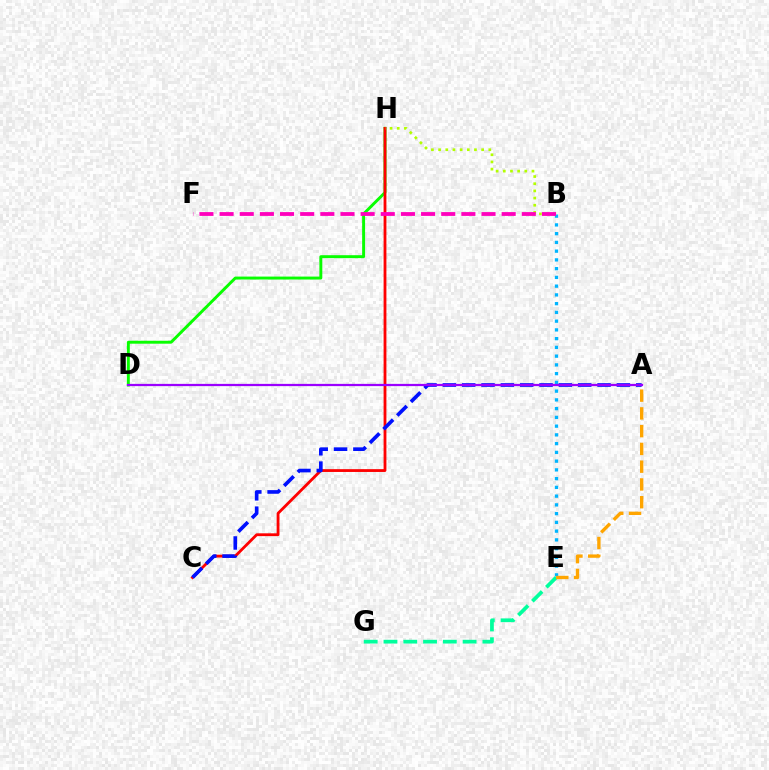{('B', 'E'): [{'color': '#00b5ff', 'line_style': 'dotted', 'thickness': 2.38}], ('E', 'G'): [{'color': '#00ff9d', 'line_style': 'dashed', 'thickness': 2.69}], ('D', 'H'): [{'color': '#08ff00', 'line_style': 'solid', 'thickness': 2.11}], ('C', 'H'): [{'color': '#ff0000', 'line_style': 'solid', 'thickness': 2.02}], ('A', 'E'): [{'color': '#ffa500', 'line_style': 'dashed', 'thickness': 2.41}], ('A', 'C'): [{'color': '#0010ff', 'line_style': 'dashed', 'thickness': 2.63}], ('B', 'H'): [{'color': '#b3ff00', 'line_style': 'dotted', 'thickness': 1.95}], ('B', 'F'): [{'color': '#ff00bd', 'line_style': 'dashed', 'thickness': 2.74}], ('A', 'D'): [{'color': '#9b00ff', 'line_style': 'solid', 'thickness': 1.62}]}